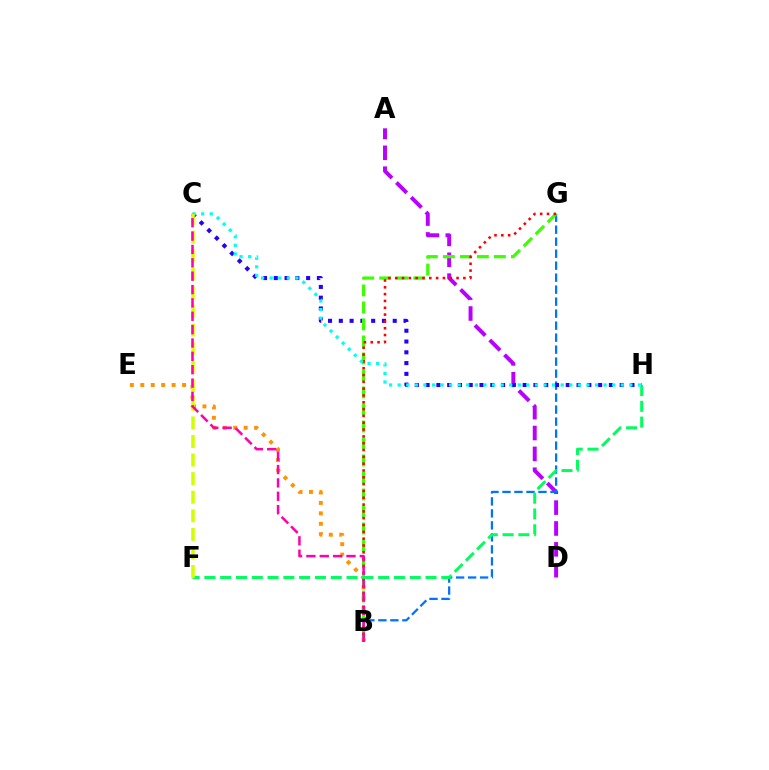{('A', 'D'): [{'color': '#b900ff', 'line_style': 'dashed', 'thickness': 2.83}], ('B', 'G'): [{'color': '#0074ff', 'line_style': 'dashed', 'thickness': 1.63}, {'color': '#3dff00', 'line_style': 'dashed', 'thickness': 2.31}, {'color': '#ff0000', 'line_style': 'dotted', 'thickness': 1.85}], ('C', 'H'): [{'color': '#2500ff', 'line_style': 'dotted', 'thickness': 2.93}, {'color': '#00fff6', 'line_style': 'dotted', 'thickness': 2.33}], ('B', 'E'): [{'color': '#ff9400', 'line_style': 'dotted', 'thickness': 2.84}], ('F', 'H'): [{'color': '#00ff5c', 'line_style': 'dashed', 'thickness': 2.15}], ('C', 'F'): [{'color': '#d1ff00', 'line_style': 'dashed', 'thickness': 2.52}], ('B', 'C'): [{'color': '#ff00ac', 'line_style': 'dashed', 'thickness': 1.82}]}